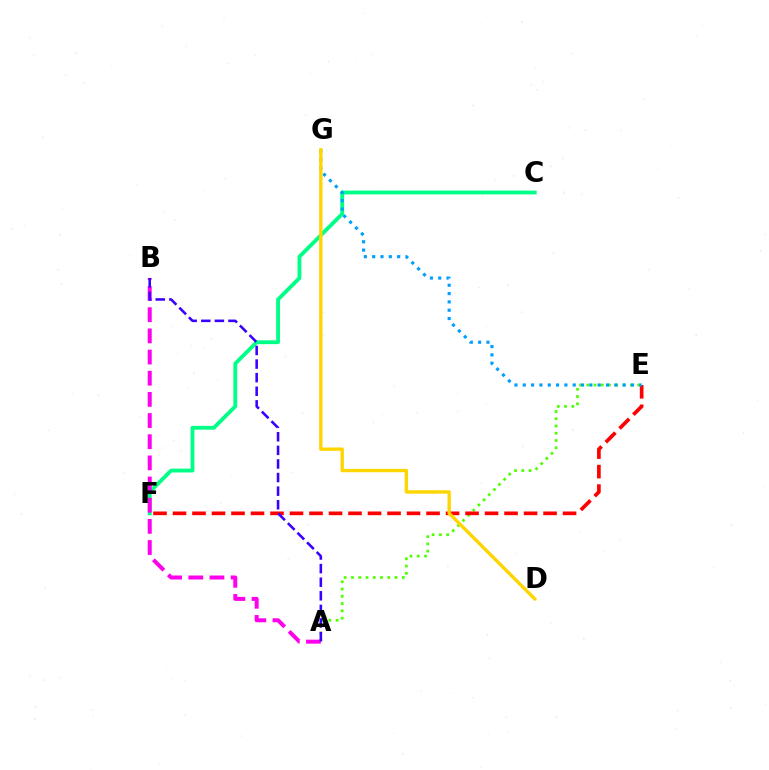{('C', 'F'): [{'color': '#00ff86', 'line_style': 'solid', 'thickness': 2.76}], ('A', 'E'): [{'color': '#4fff00', 'line_style': 'dotted', 'thickness': 1.97}], ('E', 'F'): [{'color': '#ff0000', 'line_style': 'dashed', 'thickness': 2.65}], ('E', 'G'): [{'color': '#009eff', 'line_style': 'dotted', 'thickness': 2.26}], ('A', 'B'): [{'color': '#ff00ed', 'line_style': 'dashed', 'thickness': 2.88}, {'color': '#3700ff', 'line_style': 'dashed', 'thickness': 1.85}], ('D', 'G'): [{'color': '#ffd500', 'line_style': 'solid', 'thickness': 2.43}]}